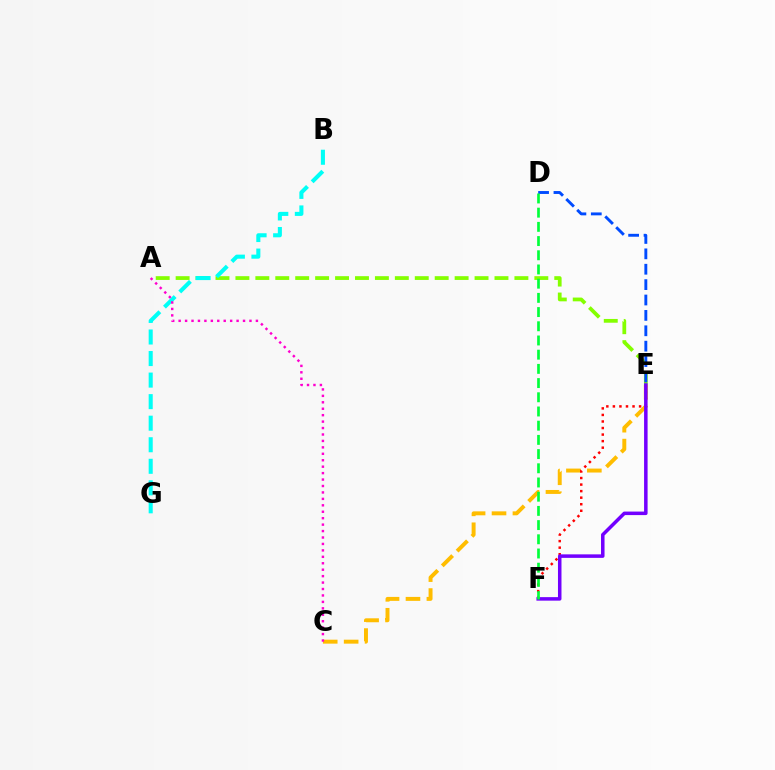{('A', 'E'): [{'color': '#84ff00', 'line_style': 'dashed', 'thickness': 2.71}], ('C', 'E'): [{'color': '#ffbd00', 'line_style': 'dashed', 'thickness': 2.84}], ('E', 'F'): [{'color': '#ff0000', 'line_style': 'dotted', 'thickness': 1.78}, {'color': '#7200ff', 'line_style': 'solid', 'thickness': 2.53}], ('D', 'E'): [{'color': '#004bff', 'line_style': 'dashed', 'thickness': 2.09}], ('B', 'G'): [{'color': '#00fff6', 'line_style': 'dashed', 'thickness': 2.93}], ('A', 'C'): [{'color': '#ff00cf', 'line_style': 'dotted', 'thickness': 1.75}], ('D', 'F'): [{'color': '#00ff39', 'line_style': 'dashed', 'thickness': 1.93}]}